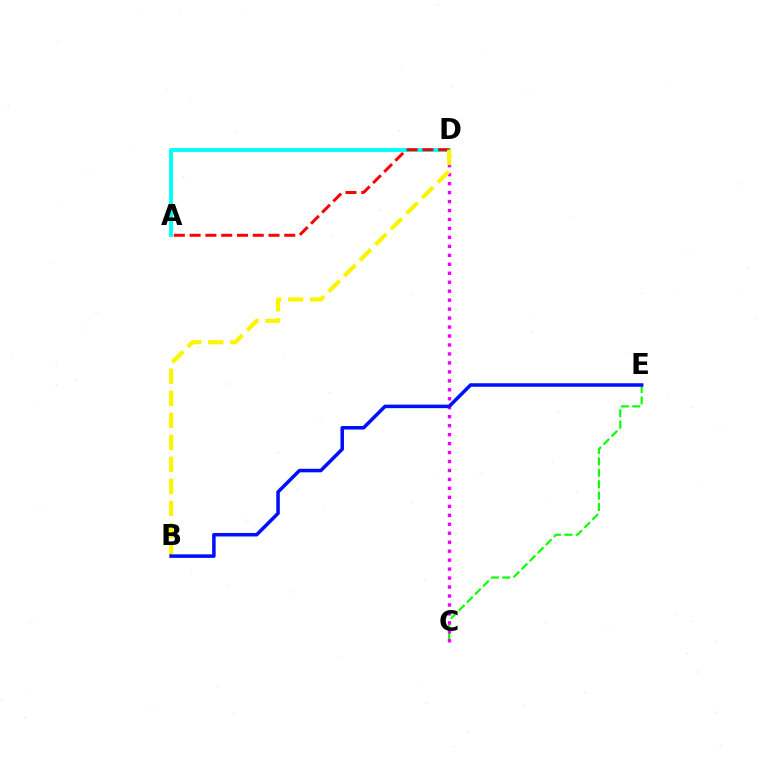{('C', 'E'): [{'color': '#08ff00', 'line_style': 'dashed', 'thickness': 1.55}], ('C', 'D'): [{'color': '#ee00ff', 'line_style': 'dotted', 'thickness': 2.44}], ('A', 'D'): [{'color': '#00fff6', 'line_style': 'solid', 'thickness': 2.79}, {'color': '#ff0000', 'line_style': 'dashed', 'thickness': 2.14}], ('B', 'D'): [{'color': '#fcf500', 'line_style': 'dashed', 'thickness': 2.99}], ('B', 'E'): [{'color': '#0010ff', 'line_style': 'solid', 'thickness': 2.54}]}